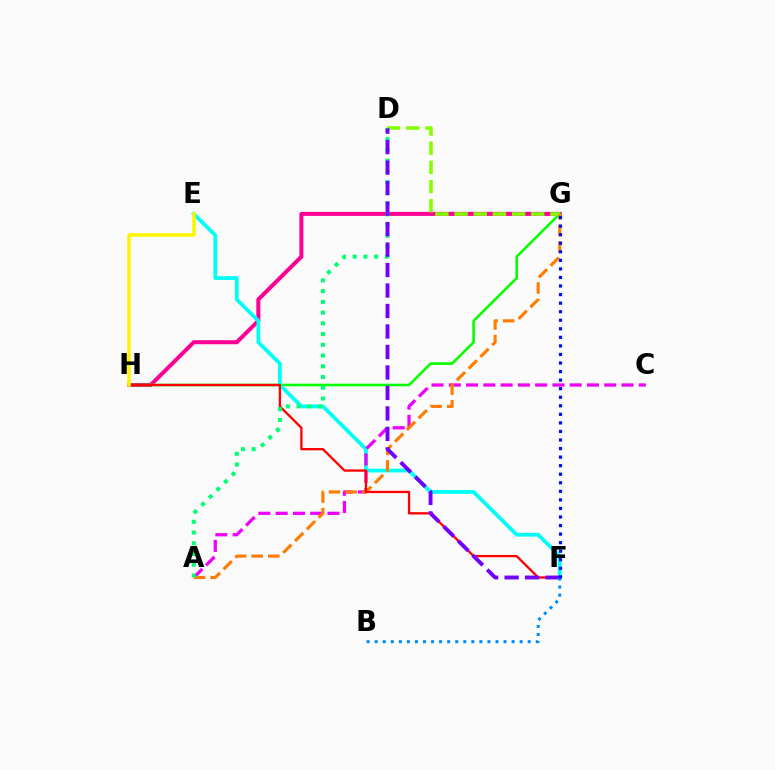{('G', 'H'): [{'color': '#ff0094', 'line_style': 'solid', 'thickness': 2.89}, {'color': '#08ff00', 'line_style': 'solid', 'thickness': 1.87}], ('E', 'F'): [{'color': '#00fff6', 'line_style': 'solid', 'thickness': 2.71}], ('A', 'C'): [{'color': '#ee00ff', 'line_style': 'dashed', 'thickness': 2.35}], ('D', 'G'): [{'color': '#84ff00', 'line_style': 'dashed', 'thickness': 2.6}], ('A', 'G'): [{'color': '#ff7c00', 'line_style': 'dashed', 'thickness': 2.26}], ('F', 'H'): [{'color': '#ff0000', 'line_style': 'solid', 'thickness': 1.65}], ('A', 'D'): [{'color': '#00ff74', 'line_style': 'dotted', 'thickness': 2.92}], ('E', 'H'): [{'color': '#fcf500', 'line_style': 'solid', 'thickness': 2.54}], ('D', 'F'): [{'color': '#7200ff', 'line_style': 'dashed', 'thickness': 2.78}], ('B', 'F'): [{'color': '#008cff', 'line_style': 'dotted', 'thickness': 2.19}], ('F', 'G'): [{'color': '#0010ff', 'line_style': 'dotted', 'thickness': 2.32}]}